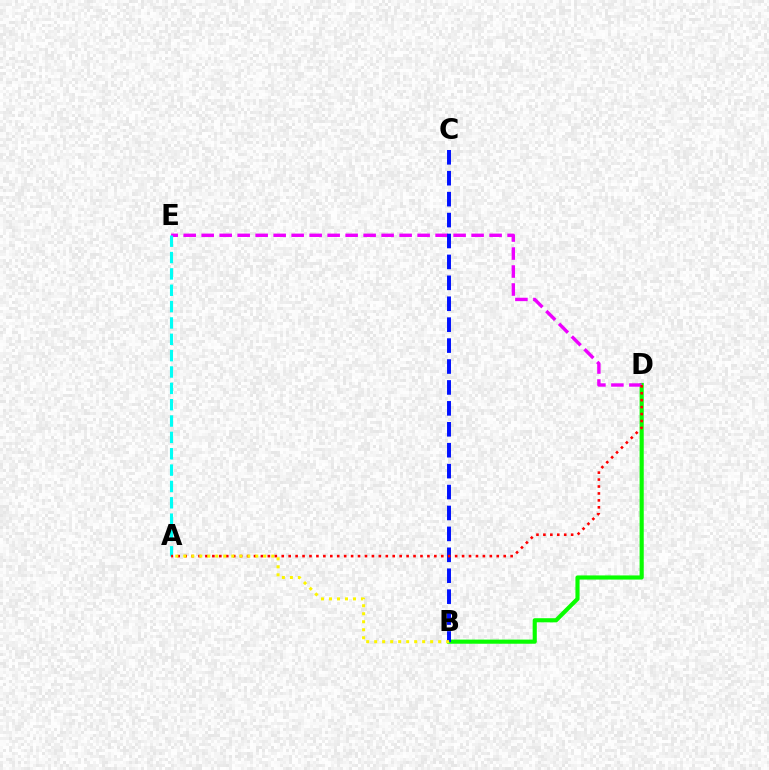{('B', 'D'): [{'color': '#08ff00', 'line_style': 'solid', 'thickness': 2.98}], ('D', 'E'): [{'color': '#ee00ff', 'line_style': 'dashed', 'thickness': 2.44}], ('B', 'C'): [{'color': '#0010ff', 'line_style': 'dashed', 'thickness': 2.84}], ('A', 'E'): [{'color': '#00fff6', 'line_style': 'dashed', 'thickness': 2.22}], ('A', 'D'): [{'color': '#ff0000', 'line_style': 'dotted', 'thickness': 1.88}], ('A', 'B'): [{'color': '#fcf500', 'line_style': 'dotted', 'thickness': 2.17}]}